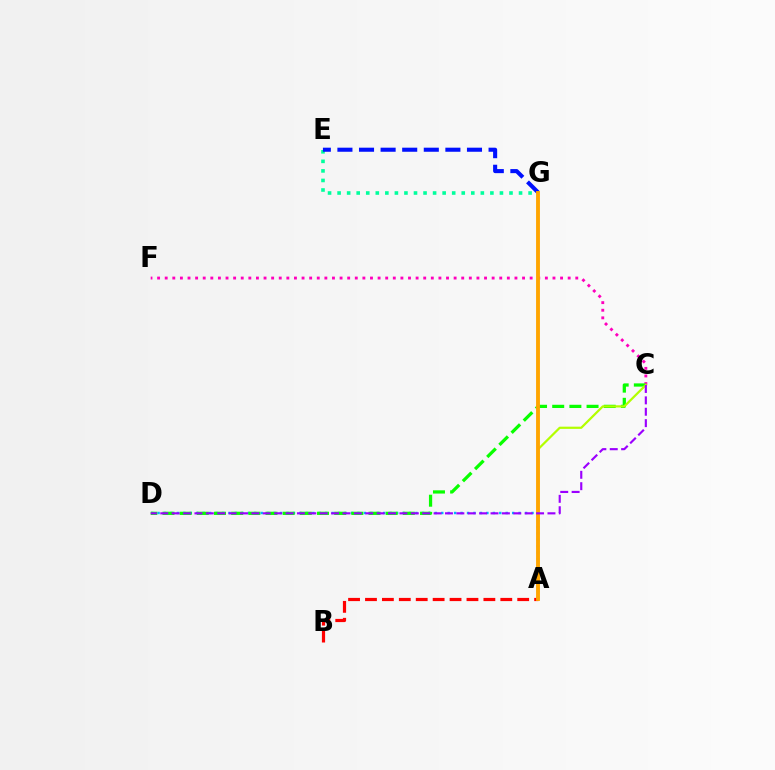{('A', 'D'): [{'color': '#00b5ff', 'line_style': 'dotted', 'thickness': 1.75}], ('E', 'G'): [{'color': '#00ff9d', 'line_style': 'dotted', 'thickness': 2.59}, {'color': '#0010ff', 'line_style': 'dashed', 'thickness': 2.93}], ('C', 'F'): [{'color': '#ff00bd', 'line_style': 'dotted', 'thickness': 2.07}], ('C', 'D'): [{'color': '#08ff00', 'line_style': 'dashed', 'thickness': 2.33}, {'color': '#9b00ff', 'line_style': 'dashed', 'thickness': 1.55}], ('A', 'C'): [{'color': '#b3ff00', 'line_style': 'solid', 'thickness': 1.59}], ('A', 'B'): [{'color': '#ff0000', 'line_style': 'dashed', 'thickness': 2.3}], ('A', 'G'): [{'color': '#ffa500', 'line_style': 'solid', 'thickness': 2.79}]}